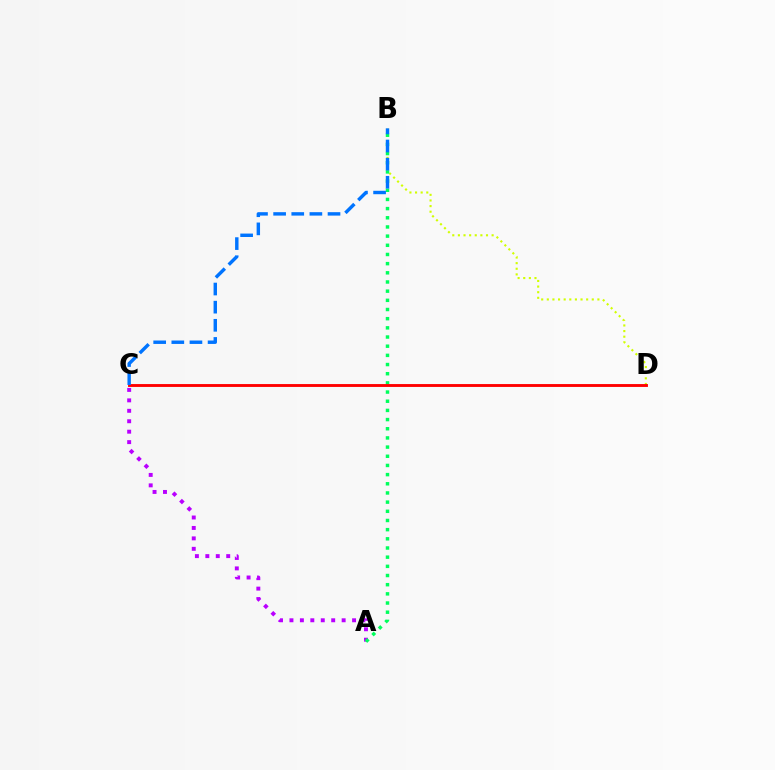{('A', 'C'): [{'color': '#b900ff', 'line_style': 'dotted', 'thickness': 2.84}], ('B', 'D'): [{'color': '#d1ff00', 'line_style': 'dotted', 'thickness': 1.53}], ('A', 'B'): [{'color': '#00ff5c', 'line_style': 'dotted', 'thickness': 2.49}], ('C', 'D'): [{'color': '#ff0000', 'line_style': 'solid', 'thickness': 2.07}], ('B', 'C'): [{'color': '#0074ff', 'line_style': 'dashed', 'thickness': 2.46}]}